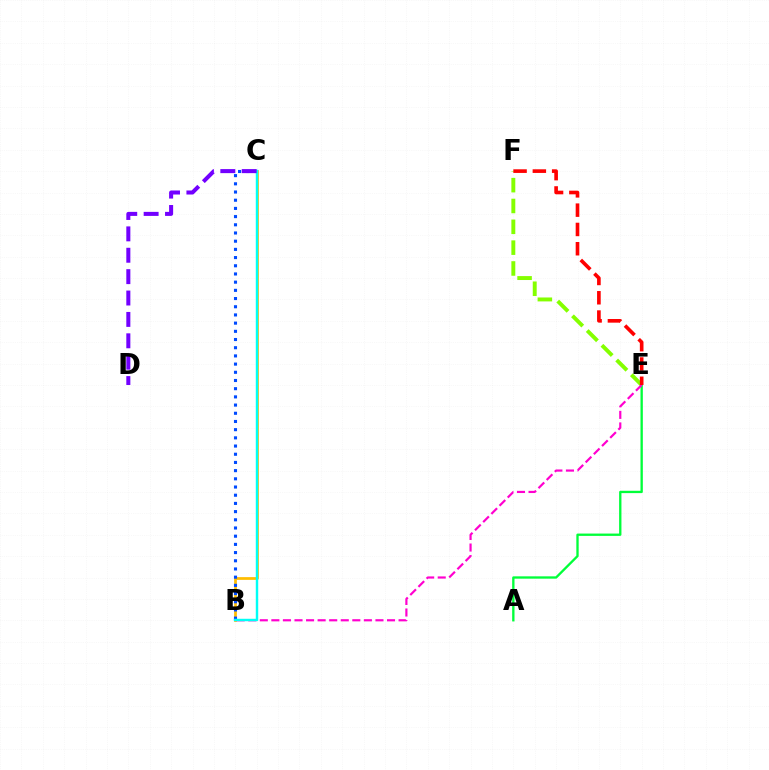{('B', 'C'): [{'color': '#ffbd00', 'line_style': 'solid', 'thickness': 1.98}, {'color': '#004bff', 'line_style': 'dotted', 'thickness': 2.23}, {'color': '#00fff6', 'line_style': 'solid', 'thickness': 1.76}], ('A', 'E'): [{'color': '#00ff39', 'line_style': 'solid', 'thickness': 1.68}], ('E', 'F'): [{'color': '#84ff00', 'line_style': 'dashed', 'thickness': 2.83}, {'color': '#ff0000', 'line_style': 'dashed', 'thickness': 2.62}], ('B', 'E'): [{'color': '#ff00cf', 'line_style': 'dashed', 'thickness': 1.57}], ('C', 'D'): [{'color': '#7200ff', 'line_style': 'dashed', 'thickness': 2.91}]}